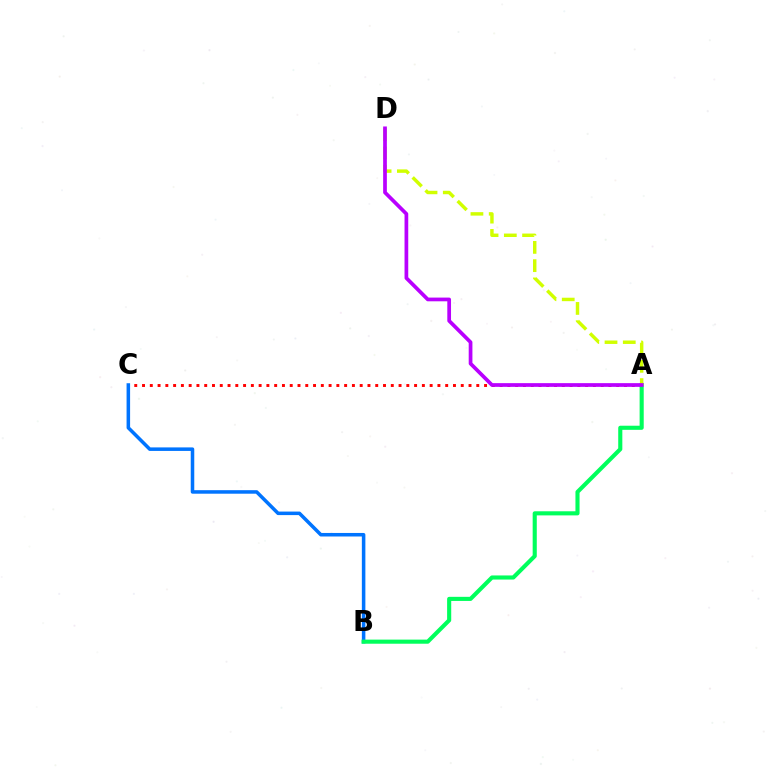{('A', 'C'): [{'color': '#ff0000', 'line_style': 'dotted', 'thickness': 2.11}], ('B', 'C'): [{'color': '#0074ff', 'line_style': 'solid', 'thickness': 2.54}], ('A', 'B'): [{'color': '#00ff5c', 'line_style': 'solid', 'thickness': 2.96}], ('A', 'D'): [{'color': '#d1ff00', 'line_style': 'dashed', 'thickness': 2.48}, {'color': '#b900ff', 'line_style': 'solid', 'thickness': 2.67}]}